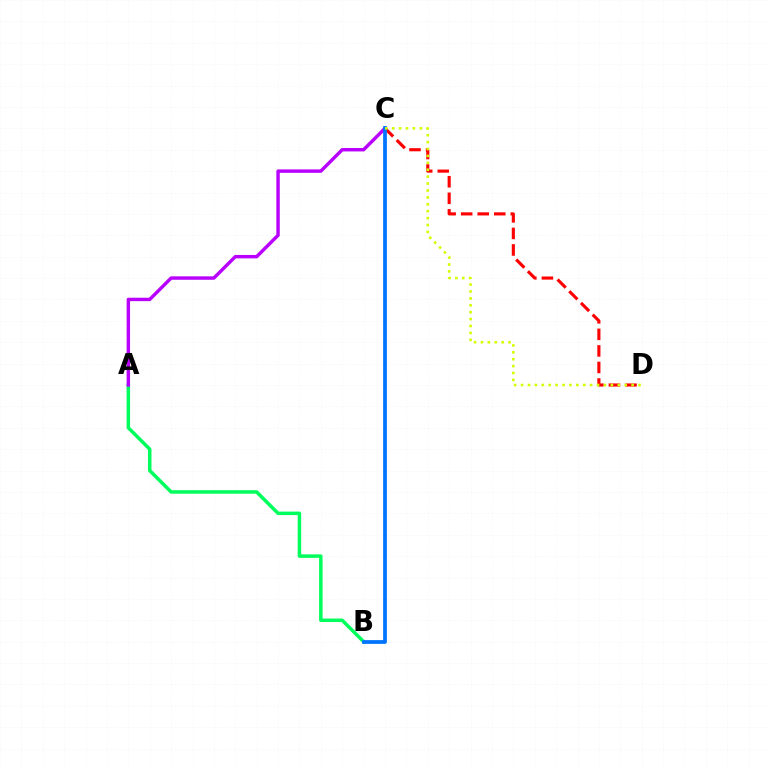{('A', 'B'): [{'color': '#00ff5c', 'line_style': 'solid', 'thickness': 2.52}], ('C', 'D'): [{'color': '#ff0000', 'line_style': 'dashed', 'thickness': 2.25}, {'color': '#d1ff00', 'line_style': 'dotted', 'thickness': 1.88}], ('A', 'C'): [{'color': '#b900ff', 'line_style': 'solid', 'thickness': 2.46}], ('B', 'C'): [{'color': '#0074ff', 'line_style': 'solid', 'thickness': 2.71}]}